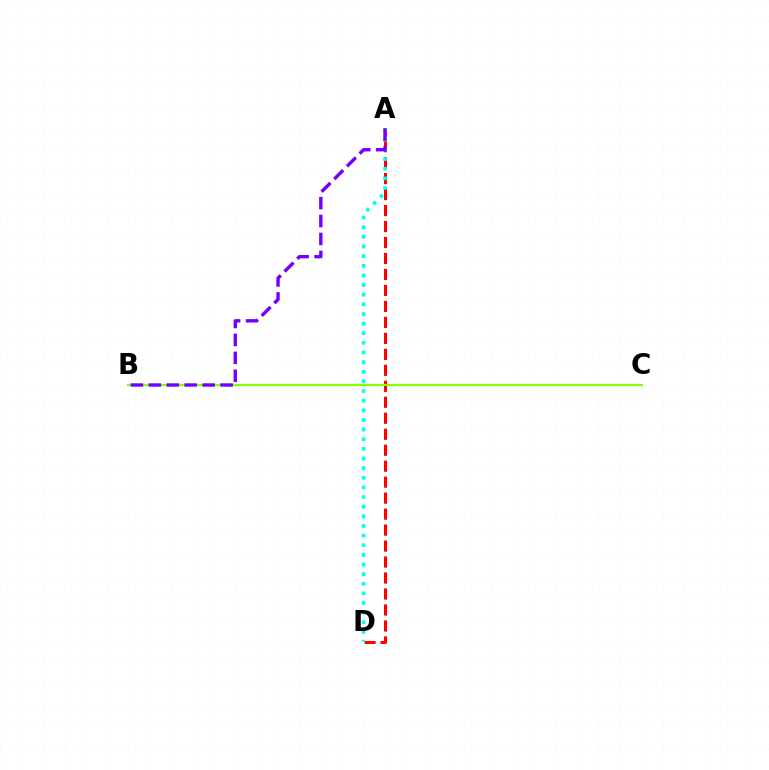{('A', 'D'): [{'color': '#ff0000', 'line_style': 'dashed', 'thickness': 2.17}, {'color': '#00fff6', 'line_style': 'dotted', 'thickness': 2.62}], ('B', 'C'): [{'color': '#84ff00', 'line_style': 'solid', 'thickness': 1.58}], ('A', 'B'): [{'color': '#7200ff', 'line_style': 'dashed', 'thickness': 2.44}]}